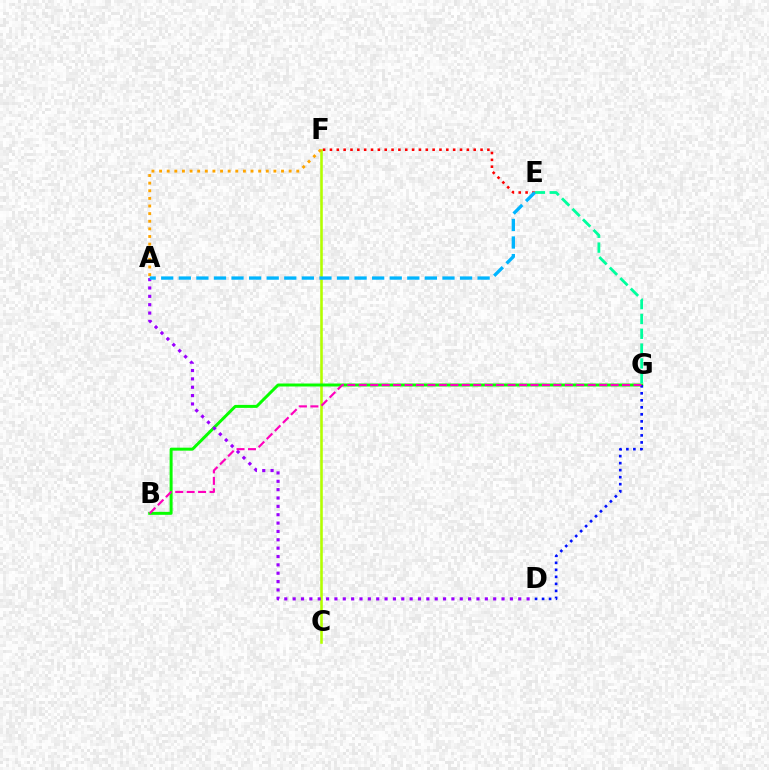{('C', 'F'): [{'color': '#b3ff00', 'line_style': 'solid', 'thickness': 1.86}], ('B', 'G'): [{'color': '#08ff00', 'line_style': 'solid', 'thickness': 2.14}, {'color': '#ff00bd', 'line_style': 'dashed', 'thickness': 1.56}], ('E', 'G'): [{'color': '#00ff9d', 'line_style': 'dashed', 'thickness': 2.02}], ('E', 'F'): [{'color': '#ff0000', 'line_style': 'dotted', 'thickness': 1.86}], ('D', 'G'): [{'color': '#0010ff', 'line_style': 'dotted', 'thickness': 1.91}], ('A', 'D'): [{'color': '#9b00ff', 'line_style': 'dotted', 'thickness': 2.27}], ('A', 'F'): [{'color': '#ffa500', 'line_style': 'dotted', 'thickness': 2.07}], ('A', 'E'): [{'color': '#00b5ff', 'line_style': 'dashed', 'thickness': 2.39}]}